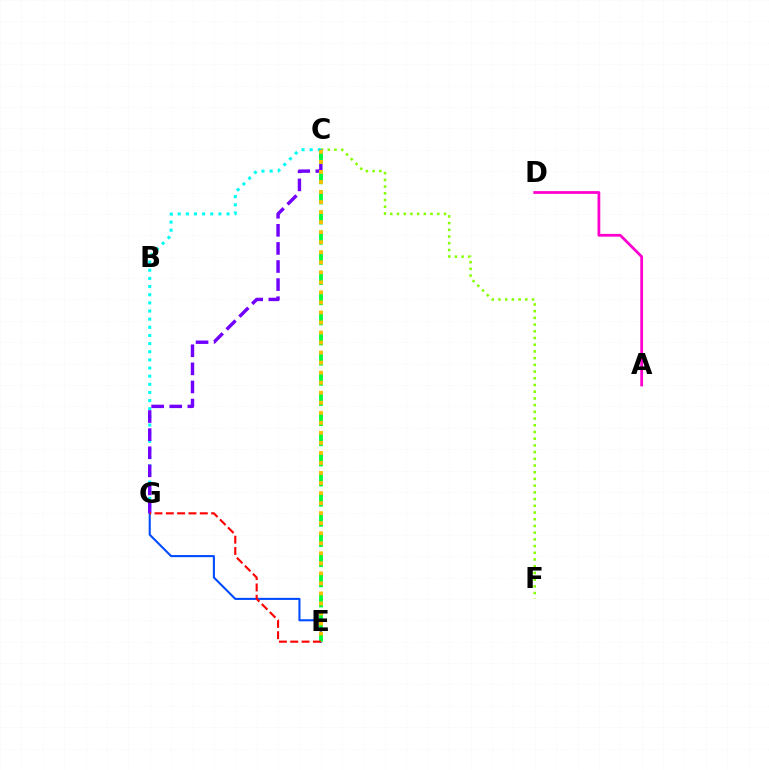{('C', 'G'): [{'color': '#00fff6', 'line_style': 'dotted', 'thickness': 2.21}, {'color': '#7200ff', 'line_style': 'dashed', 'thickness': 2.46}], ('C', 'F'): [{'color': '#84ff00', 'line_style': 'dotted', 'thickness': 1.82}], ('E', 'G'): [{'color': '#004bff', 'line_style': 'solid', 'thickness': 1.51}, {'color': '#ff0000', 'line_style': 'dashed', 'thickness': 1.54}], ('A', 'D'): [{'color': '#ff00cf', 'line_style': 'solid', 'thickness': 1.99}], ('C', 'E'): [{'color': '#00ff39', 'line_style': 'dashed', 'thickness': 2.74}, {'color': '#ffbd00', 'line_style': 'dotted', 'thickness': 2.73}]}